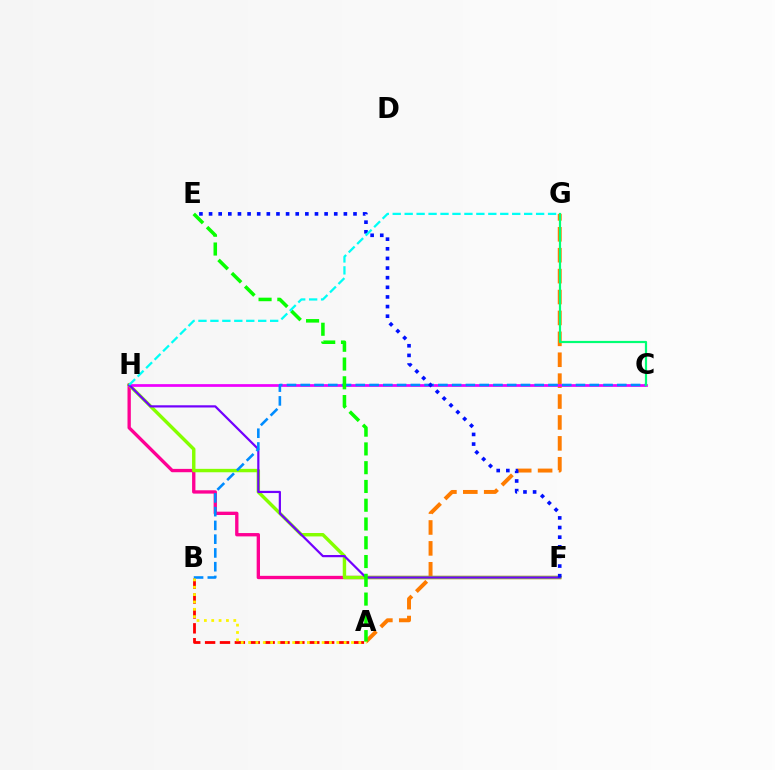{('A', 'G'): [{'color': '#ff7c00', 'line_style': 'dashed', 'thickness': 2.84}], ('F', 'H'): [{'color': '#ff0094', 'line_style': 'solid', 'thickness': 2.4}, {'color': '#84ff00', 'line_style': 'solid', 'thickness': 2.46}, {'color': '#7200ff', 'line_style': 'solid', 'thickness': 1.59}], ('C', 'H'): [{'color': '#ee00ff', 'line_style': 'solid', 'thickness': 1.96}], ('A', 'B'): [{'color': '#ff0000', 'line_style': 'dashed', 'thickness': 2.02}, {'color': '#fcf500', 'line_style': 'dotted', 'thickness': 2.0}], ('B', 'C'): [{'color': '#008cff', 'line_style': 'dashed', 'thickness': 1.87}], ('A', 'E'): [{'color': '#08ff00', 'line_style': 'dashed', 'thickness': 2.55}], ('C', 'G'): [{'color': '#00ff74', 'line_style': 'solid', 'thickness': 1.59}], ('E', 'F'): [{'color': '#0010ff', 'line_style': 'dotted', 'thickness': 2.62}], ('G', 'H'): [{'color': '#00fff6', 'line_style': 'dashed', 'thickness': 1.62}]}